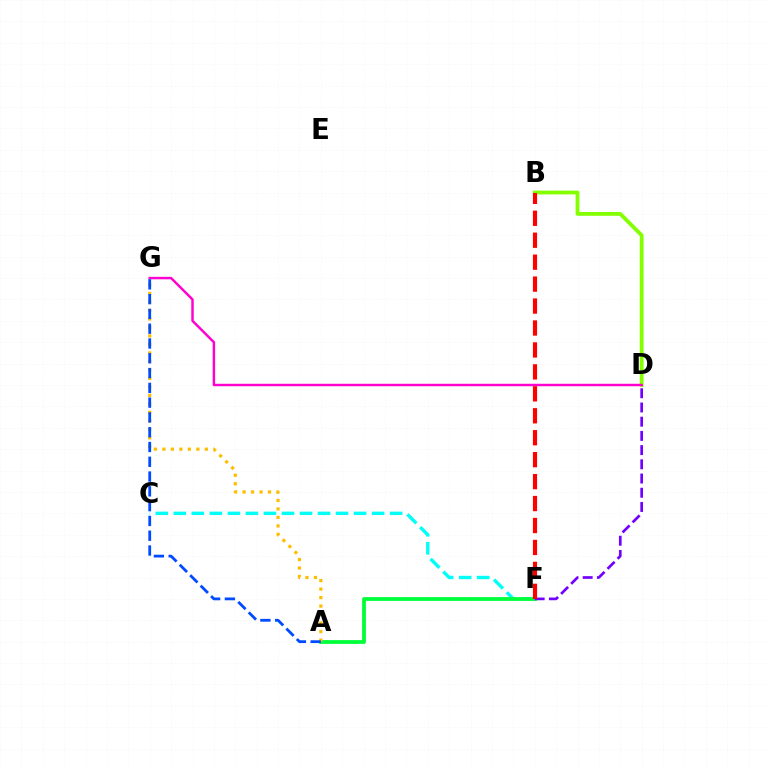{('C', 'F'): [{'color': '#00fff6', 'line_style': 'dashed', 'thickness': 2.45}], ('B', 'D'): [{'color': '#84ff00', 'line_style': 'solid', 'thickness': 2.75}], ('A', 'F'): [{'color': '#00ff39', 'line_style': 'solid', 'thickness': 2.72}], ('A', 'G'): [{'color': '#ffbd00', 'line_style': 'dotted', 'thickness': 2.31}, {'color': '#004bff', 'line_style': 'dashed', 'thickness': 2.01}], ('D', 'F'): [{'color': '#7200ff', 'line_style': 'dashed', 'thickness': 1.93}], ('D', 'G'): [{'color': '#ff00cf', 'line_style': 'solid', 'thickness': 1.76}], ('B', 'F'): [{'color': '#ff0000', 'line_style': 'dashed', 'thickness': 2.98}]}